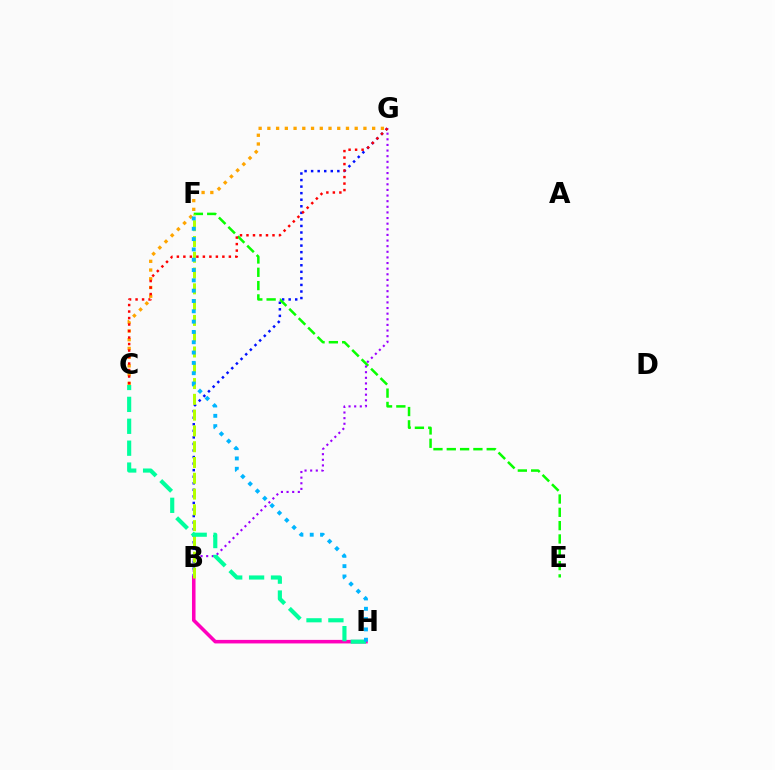{('B', 'G'): [{'color': '#0010ff', 'line_style': 'dotted', 'thickness': 1.78}, {'color': '#9b00ff', 'line_style': 'dotted', 'thickness': 1.53}], ('B', 'H'): [{'color': '#ff00bd', 'line_style': 'solid', 'thickness': 2.55}], ('E', 'F'): [{'color': '#08ff00', 'line_style': 'dashed', 'thickness': 1.81}], ('B', 'F'): [{'color': '#b3ff00', 'line_style': 'dashed', 'thickness': 2.14}], ('C', 'G'): [{'color': '#ffa500', 'line_style': 'dotted', 'thickness': 2.37}, {'color': '#ff0000', 'line_style': 'dotted', 'thickness': 1.77}], ('C', 'H'): [{'color': '#00ff9d', 'line_style': 'dashed', 'thickness': 2.98}], ('F', 'H'): [{'color': '#00b5ff', 'line_style': 'dotted', 'thickness': 2.8}]}